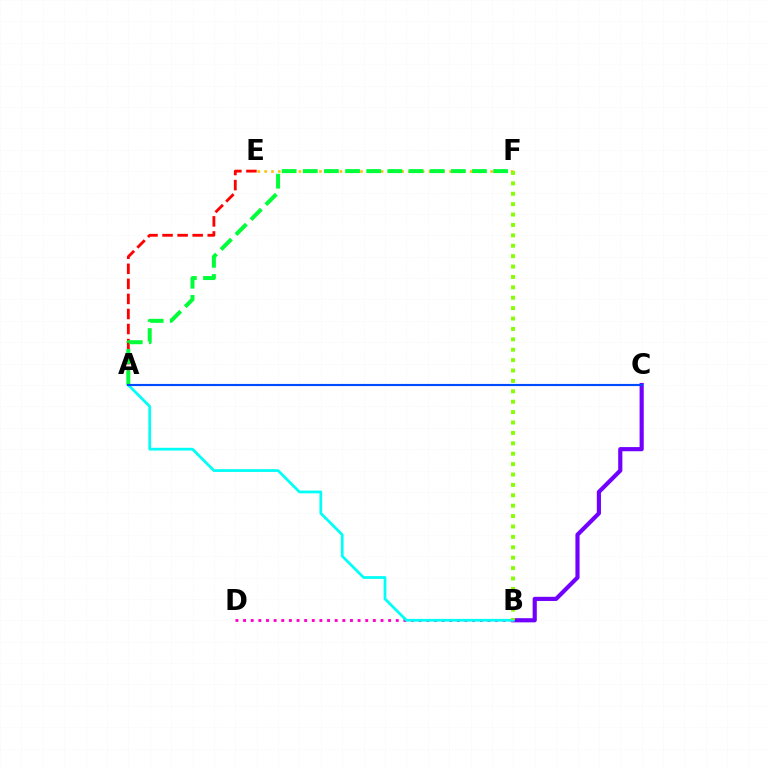{('A', 'E'): [{'color': '#ff0000', 'line_style': 'dashed', 'thickness': 2.05}], ('E', 'F'): [{'color': '#ffbd00', 'line_style': 'dotted', 'thickness': 1.86}], ('B', 'C'): [{'color': '#7200ff', 'line_style': 'solid', 'thickness': 2.99}], ('B', 'D'): [{'color': '#ff00cf', 'line_style': 'dotted', 'thickness': 2.07}], ('A', 'B'): [{'color': '#00fff6', 'line_style': 'solid', 'thickness': 1.98}], ('B', 'F'): [{'color': '#84ff00', 'line_style': 'dotted', 'thickness': 2.83}], ('A', 'F'): [{'color': '#00ff39', 'line_style': 'dashed', 'thickness': 2.87}], ('A', 'C'): [{'color': '#004bff', 'line_style': 'solid', 'thickness': 1.55}]}